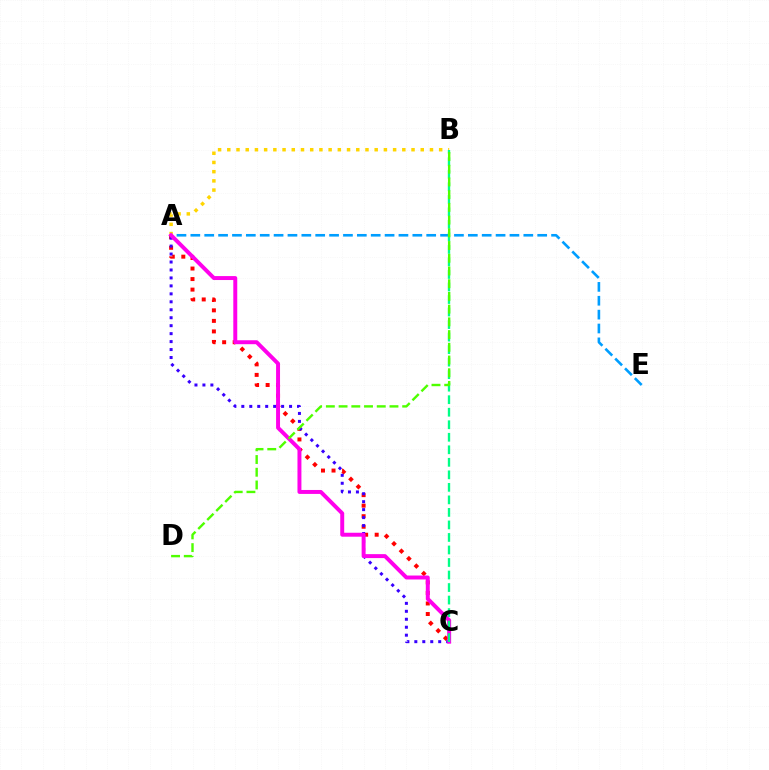{('A', 'E'): [{'color': '#009eff', 'line_style': 'dashed', 'thickness': 1.88}], ('A', 'C'): [{'color': '#ff0000', 'line_style': 'dotted', 'thickness': 2.86}, {'color': '#3700ff', 'line_style': 'dotted', 'thickness': 2.16}, {'color': '#ff00ed', 'line_style': 'solid', 'thickness': 2.84}], ('A', 'B'): [{'color': '#ffd500', 'line_style': 'dotted', 'thickness': 2.5}], ('B', 'C'): [{'color': '#00ff86', 'line_style': 'dashed', 'thickness': 1.7}], ('B', 'D'): [{'color': '#4fff00', 'line_style': 'dashed', 'thickness': 1.73}]}